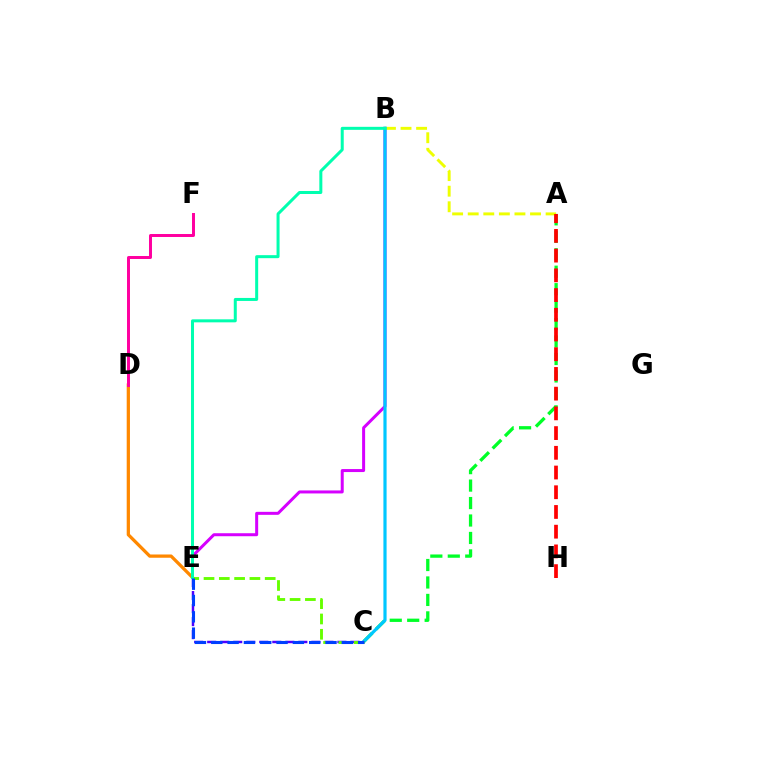{('B', 'E'): [{'color': '#d600ff', 'line_style': 'solid', 'thickness': 2.16}, {'color': '#00ffaf', 'line_style': 'solid', 'thickness': 2.17}], ('A', 'C'): [{'color': '#00ff27', 'line_style': 'dashed', 'thickness': 2.37}], ('A', 'B'): [{'color': '#eeff00', 'line_style': 'dashed', 'thickness': 2.12}], ('D', 'E'): [{'color': '#ff8800', 'line_style': 'solid', 'thickness': 2.35}], ('B', 'C'): [{'color': '#00c7ff', 'line_style': 'solid', 'thickness': 2.29}], ('A', 'H'): [{'color': '#ff0000', 'line_style': 'dashed', 'thickness': 2.68}], ('C', 'E'): [{'color': '#4f00ff', 'line_style': 'dashed', 'thickness': 1.77}, {'color': '#66ff00', 'line_style': 'dashed', 'thickness': 2.08}, {'color': '#003fff', 'line_style': 'dashed', 'thickness': 2.22}], ('D', 'F'): [{'color': '#ff00a0', 'line_style': 'solid', 'thickness': 2.15}]}